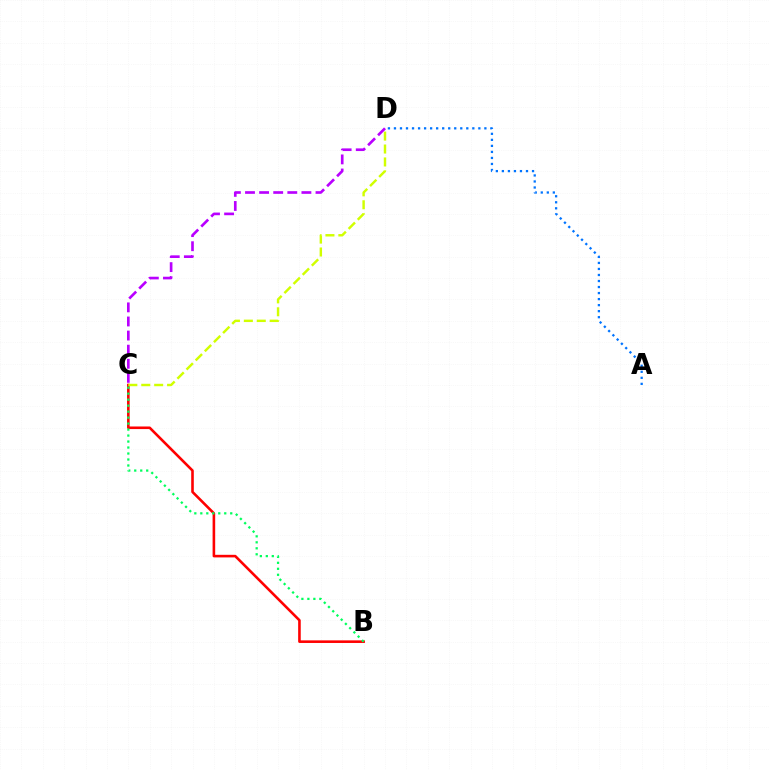{('A', 'D'): [{'color': '#0074ff', 'line_style': 'dotted', 'thickness': 1.64}], ('B', 'C'): [{'color': '#ff0000', 'line_style': 'solid', 'thickness': 1.87}, {'color': '#00ff5c', 'line_style': 'dotted', 'thickness': 1.63}], ('C', 'D'): [{'color': '#d1ff00', 'line_style': 'dashed', 'thickness': 1.75}, {'color': '#b900ff', 'line_style': 'dashed', 'thickness': 1.92}]}